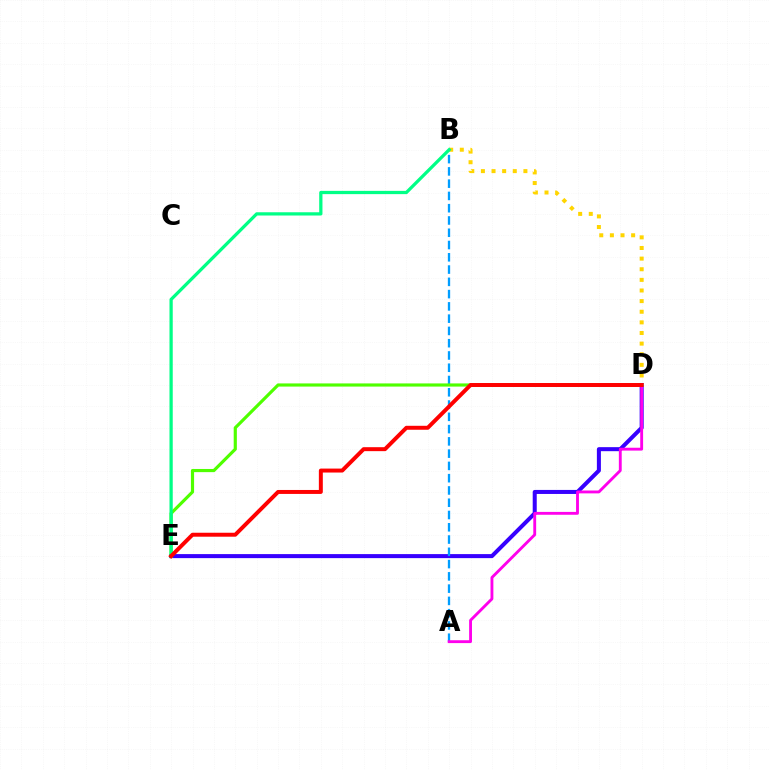{('D', 'E'): [{'color': '#3700ff', 'line_style': 'solid', 'thickness': 2.9}, {'color': '#4fff00', 'line_style': 'solid', 'thickness': 2.28}, {'color': '#ff0000', 'line_style': 'solid', 'thickness': 2.85}], ('A', 'B'): [{'color': '#009eff', 'line_style': 'dashed', 'thickness': 1.67}], ('A', 'D'): [{'color': '#ff00ed', 'line_style': 'solid', 'thickness': 2.06}], ('B', 'D'): [{'color': '#ffd500', 'line_style': 'dotted', 'thickness': 2.89}], ('B', 'E'): [{'color': '#00ff86', 'line_style': 'solid', 'thickness': 2.35}]}